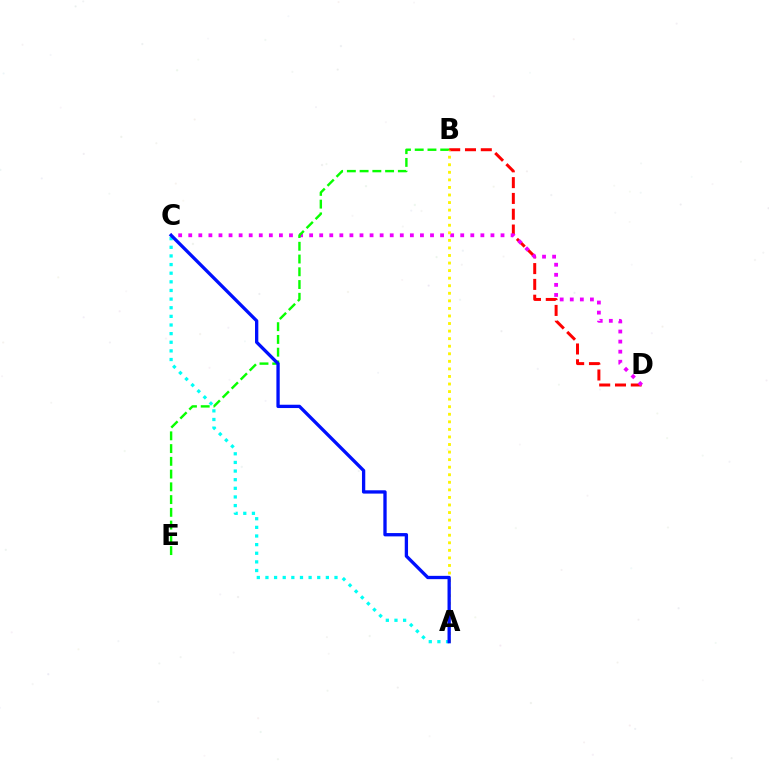{('B', 'D'): [{'color': '#ff0000', 'line_style': 'dashed', 'thickness': 2.15}], ('C', 'D'): [{'color': '#ee00ff', 'line_style': 'dotted', 'thickness': 2.74}], ('B', 'E'): [{'color': '#08ff00', 'line_style': 'dashed', 'thickness': 1.73}], ('A', 'C'): [{'color': '#00fff6', 'line_style': 'dotted', 'thickness': 2.35}, {'color': '#0010ff', 'line_style': 'solid', 'thickness': 2.38}], ('A', 'B'): [{'color': '#fcf500', 'line_style': 'dotted', 'thickness': 2.05}]}